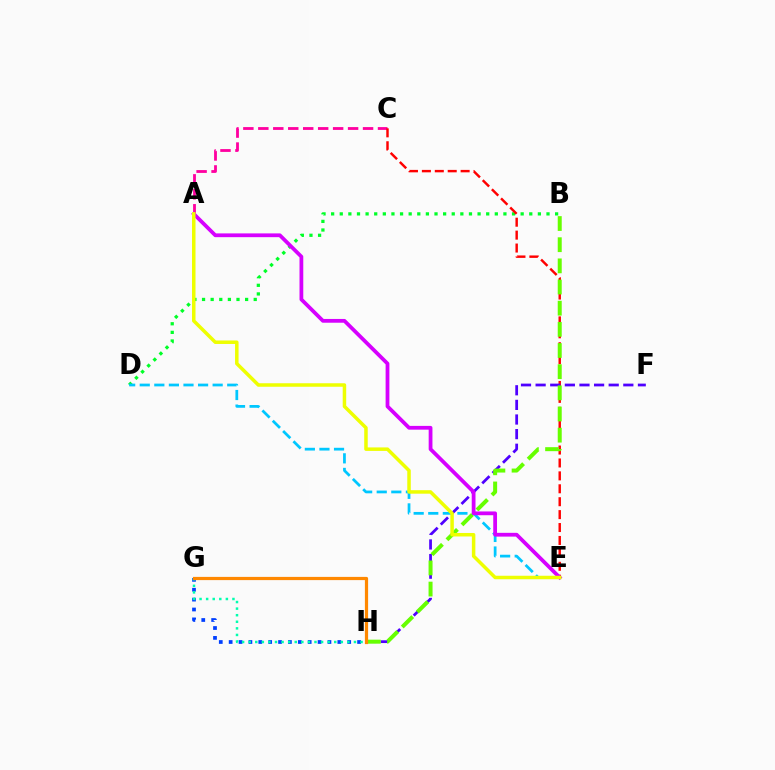{('G', 'H'): [{'color': '#003fff', 'line_style': 'dotted', 'thickness': 2.68}, {'color': '#00ffaf', 'line_style': 'dotted', 'thickness': 1.79}, {'color': '#ff8800', 'line_style': 'solid', 'thickness': 2.31}], ('A', 'C'): [{'color': '#ff00a0', 'line_style': 'dashed', 'thickness': 2.03}], ('B', 'D'): [{'color': '#00ff27', 'line_style': 'dotted', 'thickness': 2.34}], ('C', 'E'): [{'color': '#ff0000', 'line_style': 'dashed', 'thickness': 1.75}], ('F', 'H'): [{'color': '#4f00ff', 'line_style': 'dashed', 'thickness': 1.99}], ('B', 'H'): [{'color': '#66ff00', 'line_style': 'dashed', 'thickness': 2.87}], ('D', 'E'): [{'color': '#00c7ff', 'line_style': 'dashed', 'thickness': 1.98}], ('A', 'E'): [{'color': '#d600ff', 'line_style': 'solid', 'thickness': 2.71}, {'color': '#eeff00', 'line_style': 'solid', 'thickness': 2.52}]}